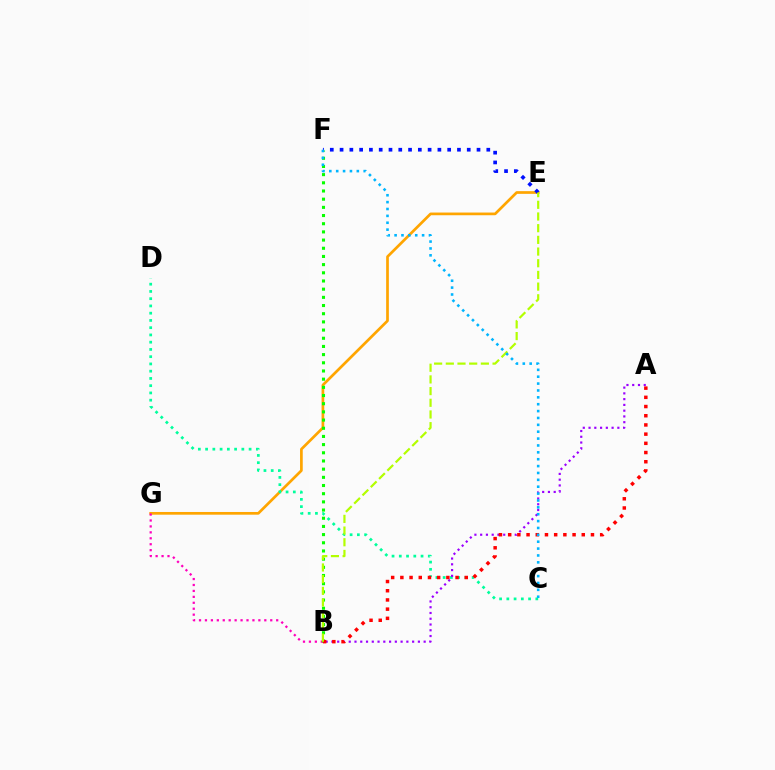{('E', 'G'): [{'color': '#ffa500', 'line_style': 'solid', 'thickness': 1.95}], ('C', 'D'): [{'color': '#00ff9d', 'line_style': 'dotted', 'thickness': 1.97}], ('B', 'G'): [{'color': '#ff00bd', 'line_style': 'dotted', 'thickness': 1.61}], ('B', 'F'): [{'color': '#08ff00', 'line_style': 'dotted', 'thickness': 2.22}], ('A', 'B'): [{'color': '#9b00ff', 'line_style': 'dotted', 'thickness': 1.57}, {'color': '#ff0000', 'line_style': 'dotted', 'thickness': 2.5}], ('E', 'F'): [{'color': '#0010ff', 'line_style': 'dotted', 'thickness': 2.66}], ('B', 'E'): [{'color': '#b3ff00', 'line_style': 'dashed', 'thickness': 1.59}], ('C', 'F'): [{'color': '#00b5ff', 'line_style': 'dotted', 'thickness': 1.87}]}